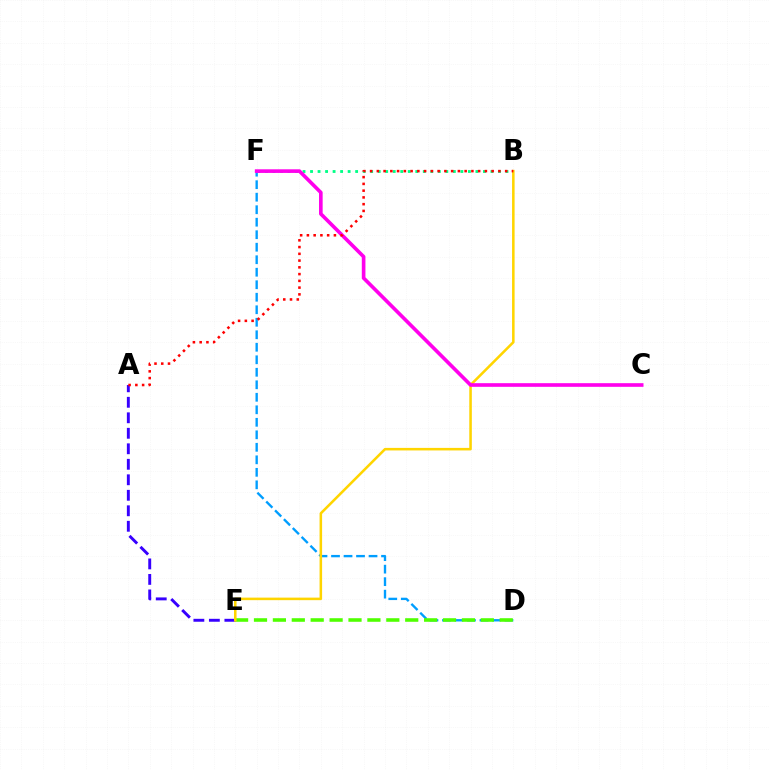{('D', 'F'): [{'color': '#009eff', 'line_style': 'dashed', 'thickness': 1.7}], ('D', 'E'): [{'color': '#4fff00', 'line_style': 'dashed', 'thickness': 2.57}], ('A', 'E'): [{'color': '#3700ff', 'line_style': 'dashed', 'thickness': 2.11}], ('B', 'F'): [{'color': '#00ff86', 'line_style': 'dotted', 'thickness': 2.04}], ('B', 'E'): [{'color': '#ffd500', 'line_style': 'solid', 'thickness': 1.83}], ('C', 'F'): [{'color': '#ff00ed', 'line_style': 'solid', 'thickness': 2.62}], ('A', 'B'): [{'color': '#ff0000', 'line_style': 'dotted', 'thickness': 1.84}]}